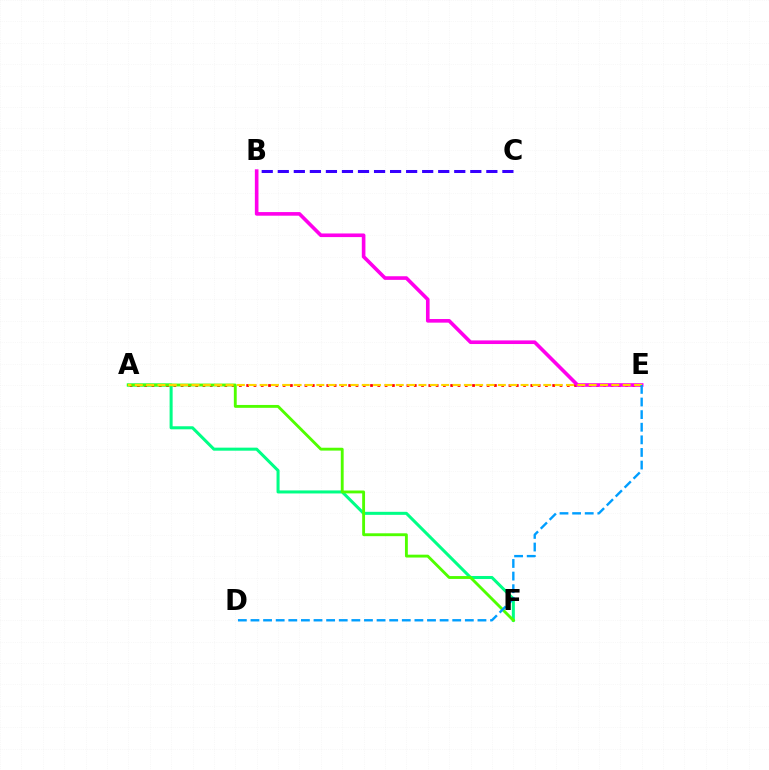{('B', 'C'): [{'color': '#3700ff', 'line_style': 'dashed', 'thickness': 2.18}], ('A', 'F'): [{'color': '#00ff86', 'line_style': 'solid', 'thickness': 2.19}, {'color': '#4fff00', 'line_style': 'solid', 'thickness': 2.06}], ('A', 'E'): [{'color': '#ff0000', 'line_style': 'dotted', 'thickness': 1.98}, {'color': '#ffd500', 'line_style': 'dashed', 'thickness': 1.54}], ('B', 'E'): [{'color': '#ff00ed', 'line_style': 'solid', 'thickness': 2.61}], ('D', 'E'): [{'color': '#009eff', 'line_style': 'dashed', 'thickness': 1.71}]}